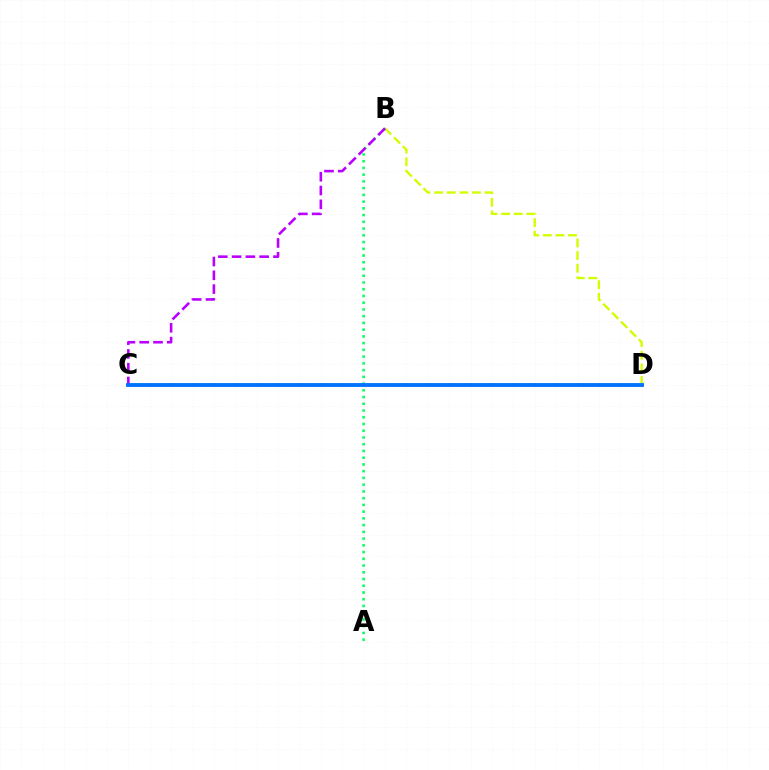{('B', 'D'): [{'color': '#d1ff00', 'line_style': 'dashed', 'thickness': 1.71}], ('C', 'D'): [{'color': '#ff0000', 'line_style': 'dashed', 'thickness': 1.52}, {'color': '#0074ff', 'line_style': 'solid', 'thickness': 2.78}], ('A', 'B'): [{'color': '#00ff5c', 'line_style': 'dotted', 'thickness': 1.83}], ('B', 'C'): [{'color': '#b900ff', 'line_style': 'dashed', 'thickness': 1.87}]}